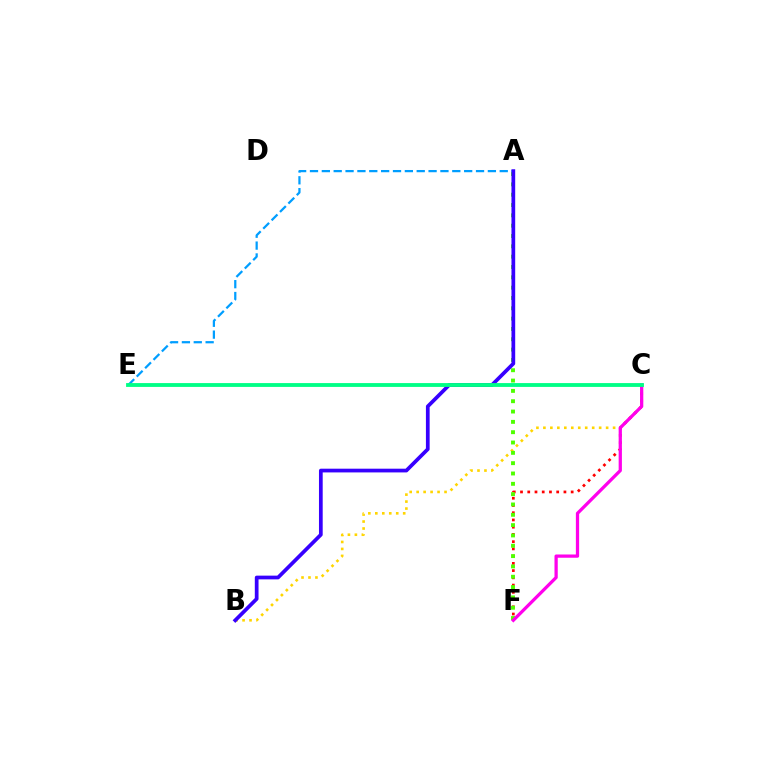{('B', 'C'): [{'color': '#ffd500', 'line_style': 'dotted', 'thickness': 1.89}], ('C', 'F'): [{'color': '#ff0000', 'line_style': 'dotted', 'thickness': 1.97}, {'color': '#ff00ed', 'line_style': 'solid', 'thickness': 2.34}], ('A', 'F'): [{'color': '#4fff00', 'line_style': 'dotted', 'thickness': 2.81}], ('A', 'E'): [{'color': '#009eff', 'line_style': 'dashed', 'thickness': 1.61}], ('A', 'B'): [{'color': '#3700ff', 'line_style': 'solid', 'thickness': 2.68}], ('C', 'E'): [{'color': '#00ff86', 'line_style': 'solid', 'thickness': 2.76}]}